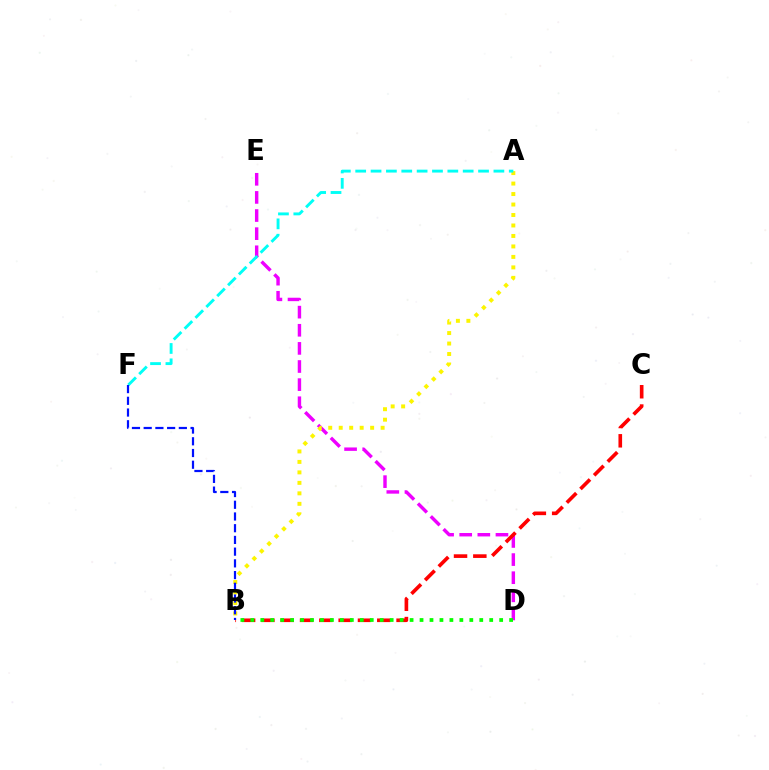{('D', 'E'): [{'color': '#ee00ff', 'line_style': 'dashed', 'thickness': 2.46}], ('B', 'C'): [{'color': '#ff0000', 'line_style': 'dashed', 'thickness': 2.62}], ('A', 'B'): [{'color': '#fcf500', 'line_style': 'dotted', 'thickness': 2.85}], ('A', 'F'): [{'color': '#00fff6', 'line_style': 'dashed', 'thickness': 2.09}], ('B', 'F'): [{'color': '#0010ff', 'line_style': 'dashed', 'thickness': 1.59}], ('B', 'D'): [{'color': '#08ff00', 'line_style': 'dotted', 'thickness': 2.7}]}